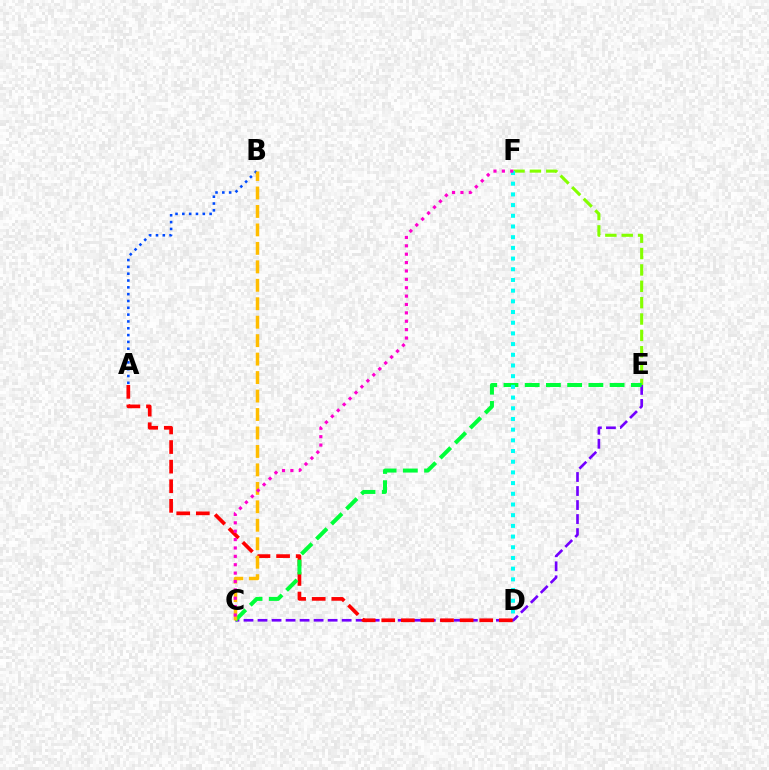{('E', 'F'): [{'color': '#84ff00', 'line_style': 'dashed', 'thickness': 2.22}], ('A', 'B'): [{'color': '#004bff', 'line_style': 'dotted', 'thickness': 1.85}], ('C', 'E'): [{'color': '#7200ff', 'line_style': 'dashed', 'thickness': 1.9}, {'color': '#00ff39', 'line_style': 'dashed', 'thickness': 2.88}], ('A', 'D'): [{'color': '#ff0000', 'line_style': 'dashed', 'thickness': 2.66}], ('B', 'C'): [{'color': '#ffbd00', 'line_style': 'dashed', 'thickness': 2.51}], ('D', 'F'): [{'color': '#00fff6', 'line_style': 'dotted', 'thickness': 2.91}], ('C', 'F'): [{'color': '#ff00cf', 'line_style': 'dotted', 'thickness': 2.28}]}